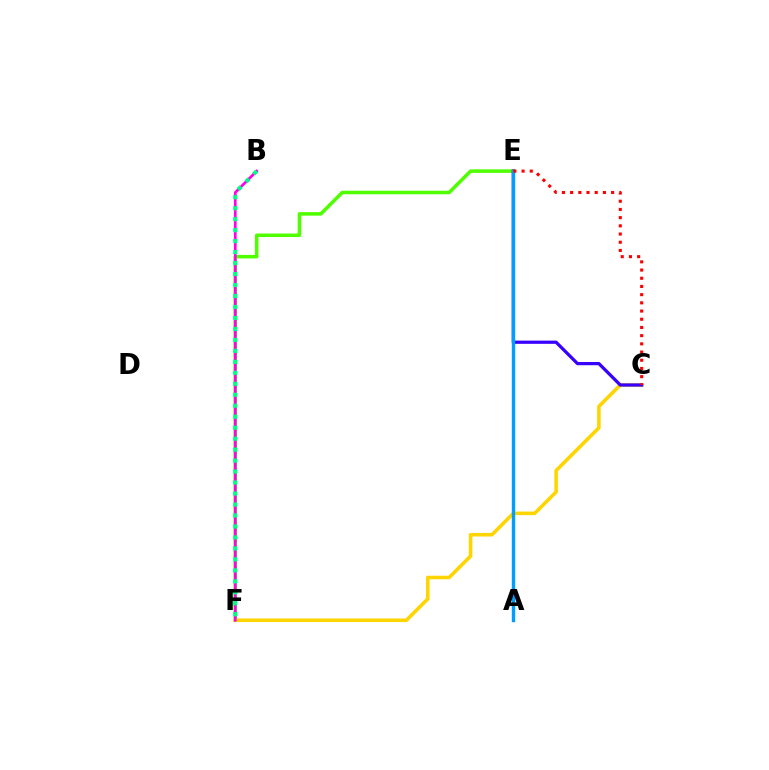{('E', 'F'): [{'color': '#4fff00', 'line_style': 'solid', 'thickness': 2.53}], ('C', 'F'): [{'color': '#ffd500', 'line_style': 'solid', 'thickness': 2.56}], ('B', 'F'): [{'color': '#ff00ed', 'line_style': 'solid', 'thickness': 1.94}, {'color': '#00ff86', 'line_style': 'dotted', 'thickness': 2.98}], ('C', 'E'): [{'color': '#3700ff', 'line_style': 'solid', 'thickness': 2.33}, {'color': '#ff0000', 'line_style': 'dotted', 'thickness': 2.23}], ('A', 'E'): [{'color': '#009eff', 'line_style': 'solid', 'thickness': 2.44}]}